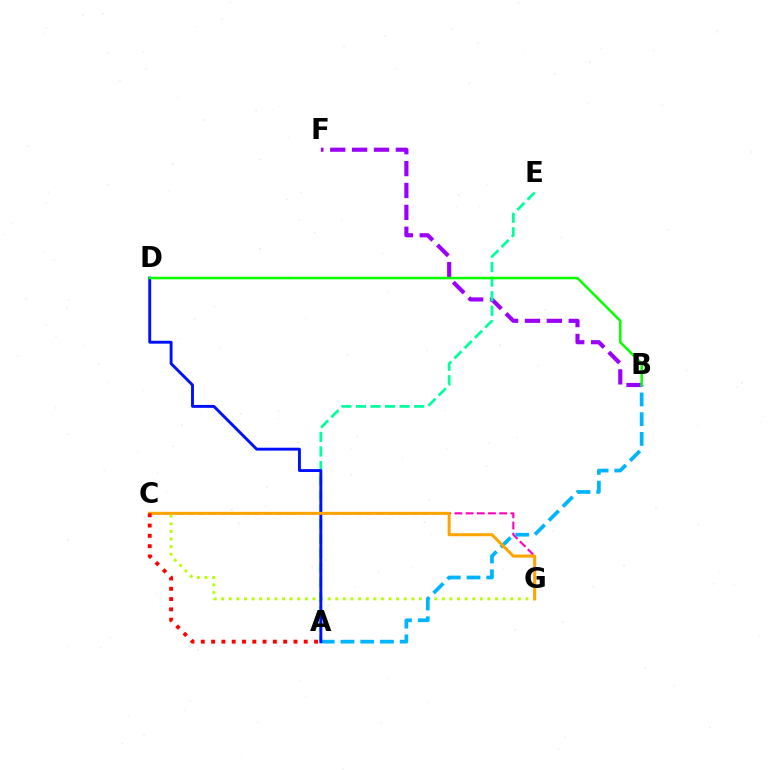{('C', 'G'): [{'color': '#b3ff00', 'line_style': 'dotted', 'thickness': 2.07}, {'color': '#ff00bd', 'line_style': 'dashed', 'thickness': 1.52}, {'color': '#ffa500', 'line_style': 'solid', 'thickness': 2.19}], ('B', 'F'): [{'color': '#9b00ff', 'line_style': 'dashed', 'thickness': 2.97}], ('A', 'E'): [{'color': '#00ff9d', 'line_style': 'dashed', 'thickness': 1.98}], ('A', 'B'): [{'color': '#00b5ff', 'line_style': 'dashed', 'thickness': 2.68}], ('A', 'D'): [{'color': '#0010ff', 'line_style': 'solid', 'thickness': 2.09}], ('B', 'D'): [{'color': '#08ff00', 'line_style': 'solid', 'thickness': 1.8}], ('A', 'C'): [{'color': '#ff0000', 'line_style': 'dotted', 'thickness': 2.8}]}